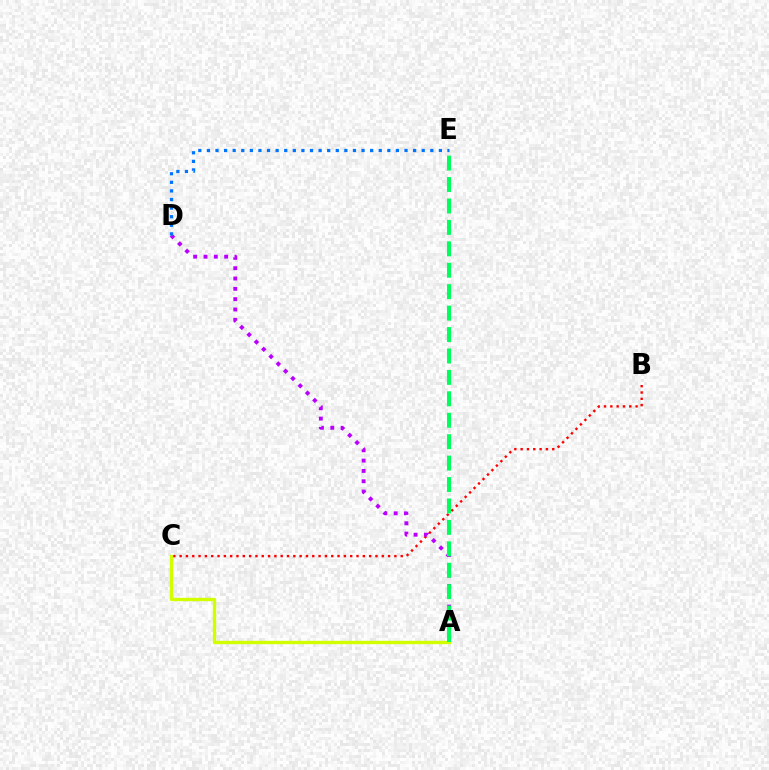{('B', 'C'): [{'color': '#ff0000', 'line_style': 'dotted', 'thickness': 1.72}], ('A', 'D'): [{'color': '#b900ff', 'line_style': 'dotted', 'thickness': 2.81}], ('A', 'C'): [{'color': '#d1ff00', 'line_style': 'solid', 'thickness': 2.43}], ('D', 'E'): [{'color': '#0074ff', 'line_style': 'dotted', 'thickness': 2.33}], ('A', 'E'): [{'color': '#00ff5c', 'line_style': 'dashed', 'thickness': 2.91}]}